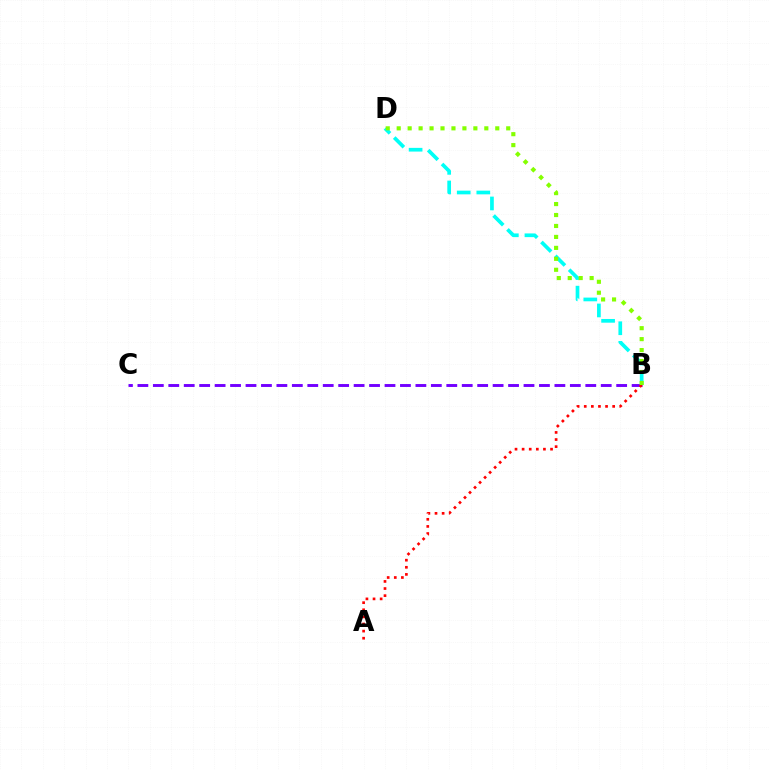{('B', 'D'): [{'color': '#00fff6', 'line_style': 'dashed', 'thickness': 2.66}, {'color': '#84ff00', 'line_style': 'dotted', 'thickness': 2.98}], ('B', 'C'): [{'color': '#7200ff', 'line_style': 'dashed', 'thickness': 2.1}], ('A', 'B'): [{'color': '#ff0000', 'line_style': 'dotted', 'thickness': 1.93}]}